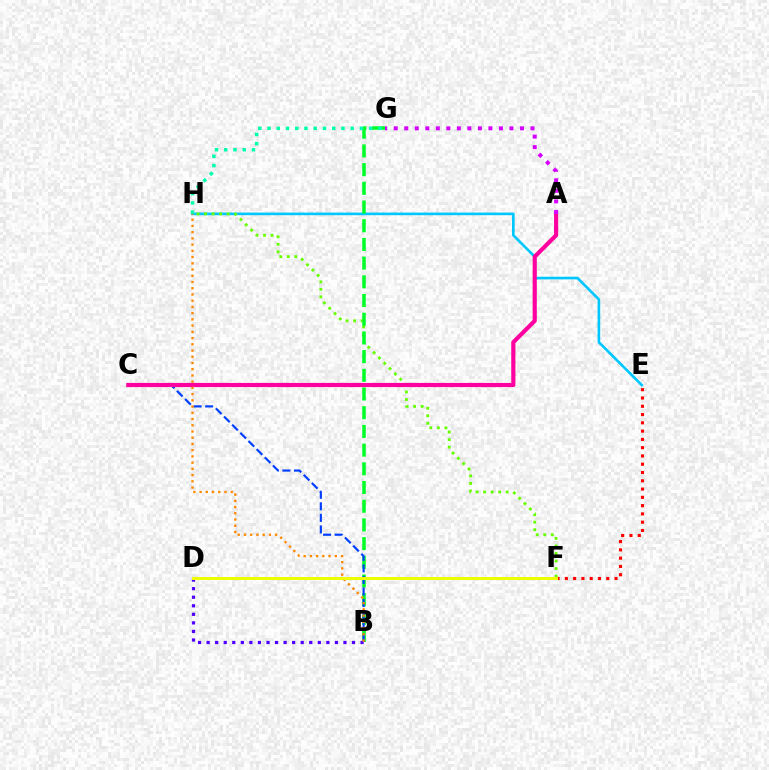{('E', 'H'): [{'color': '#00c7ff', 'line_style': 'solid', 'thickness': 1.9}], ('F', 'H'): [{'color': '#66ff00', 'line_style': 'dotted', 'thickness': 2.05}], ('B', 'G'): [{'color': '#00ff27', 'line_style': 'dashed', 'thickness': 2.54}], ('B', 'C'): [{'color': '#003fff', 'line_style': 'dashed', 'thickness': 1.57}], ('A', 'C'): [{'color': '#ff00a0', 'line_style': 'solid', 'thickness': 3.0}], ('B', 'D'): [{'color': '#4f00ff', 'line_style': 'dotted', 'thickness': 2.32}], ('E', 'F'): [{'color': '#ff0000', 'line_style': 'dotted', 'thickness': 2.25}], ('G', 'H'): [{'color': '#00ffaf', 'line_style': 'dotted', 'thickness': 2.51}], ('A', 'G'): [{'color': '#d600ff', 'line_style': 'dotted', 'thickness': 2.86}], ('B', 'H'): [{'color': '#ff8800', 'line_style': 'dotted', 'thickness': 1.69}], ('D', 'F'): [{'color': '#eeff00', 'line_style': 'solid', 'thickness': 2.17}]}